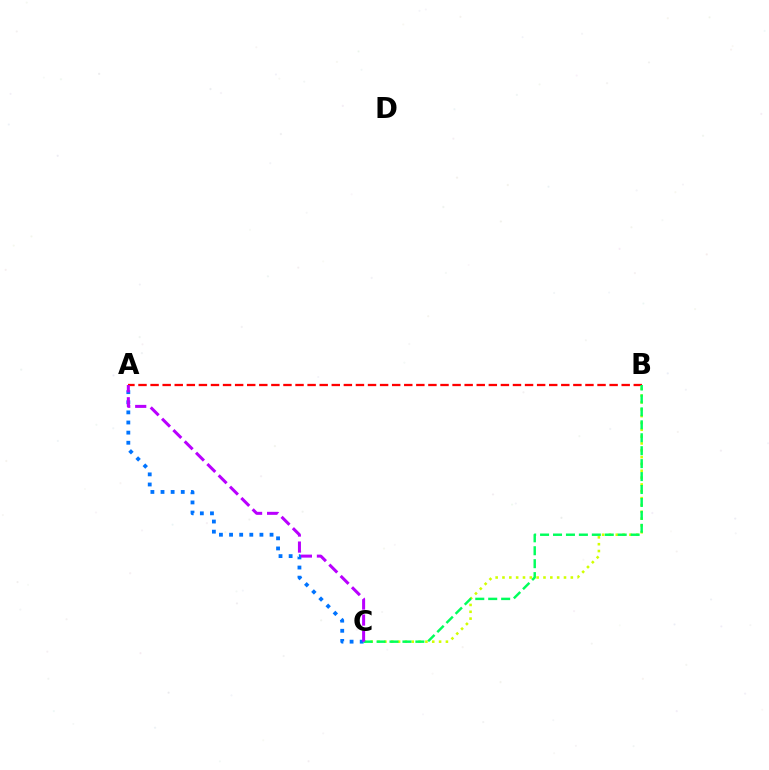{('B', 'C'): [{'color': '#d1ff00', 'line_style': 'dotted', 'thickness': 1.86}, {'color': '#00ff5c', 'line_style': 'dashed', 'thickness': 1.76}], ('A', 'B'): [{'color': '#ff0000', 'line_style': 'dashed', 'thickness': 1.64}], ('A', 'C'): [{'color': '#0074ff', 'line_style': 'dotted', 'thickness': 2.75}, {'color': '#b900ff', 'line_style': 'dashed', 'thickness': 2.18}]}